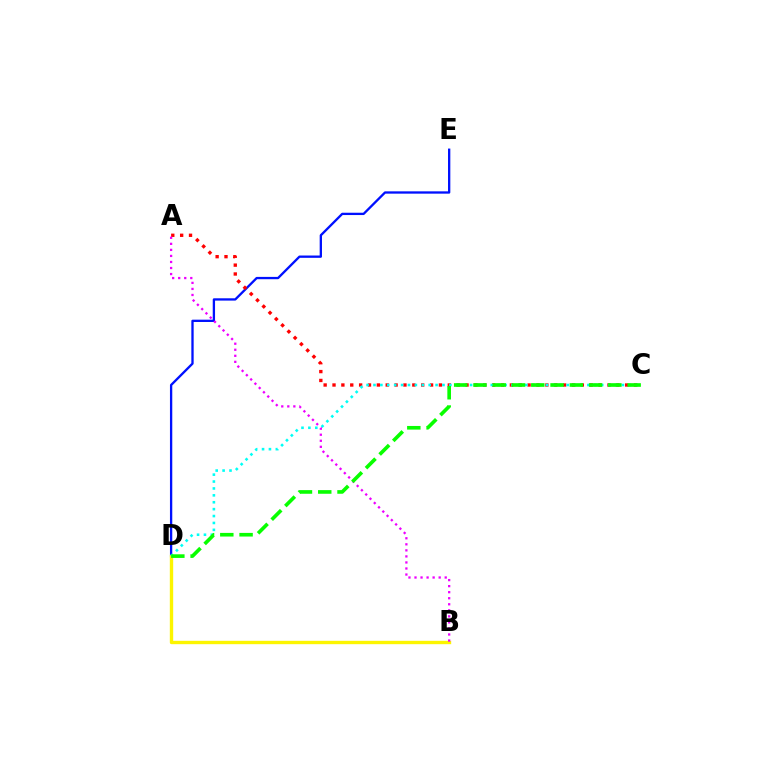{('D', 'E'): [{'color': '#0010ff', 'line_style': 'solid', 'thickness': 1.66}], ('B', 'D'): [{'color': '#fcf500', 'line_style': 'solid', 'thickness': 2.43}], ('A', 'C'): [{'color': '#ff0000', 'line_style': 'dotted', 'thickness': 2.41}], ('A', 'B'): [{'color': '#ee00ff', 'line_style': 'dotted', 'thickness': 1.64}], ('C', 'D'): [{'color': '#00fff6', 'line_style': 'dotted', 'thickness': 1.87}, {'color': '#08ff00', 'line_style': 'dashed', 'thickness': 2.62}]}